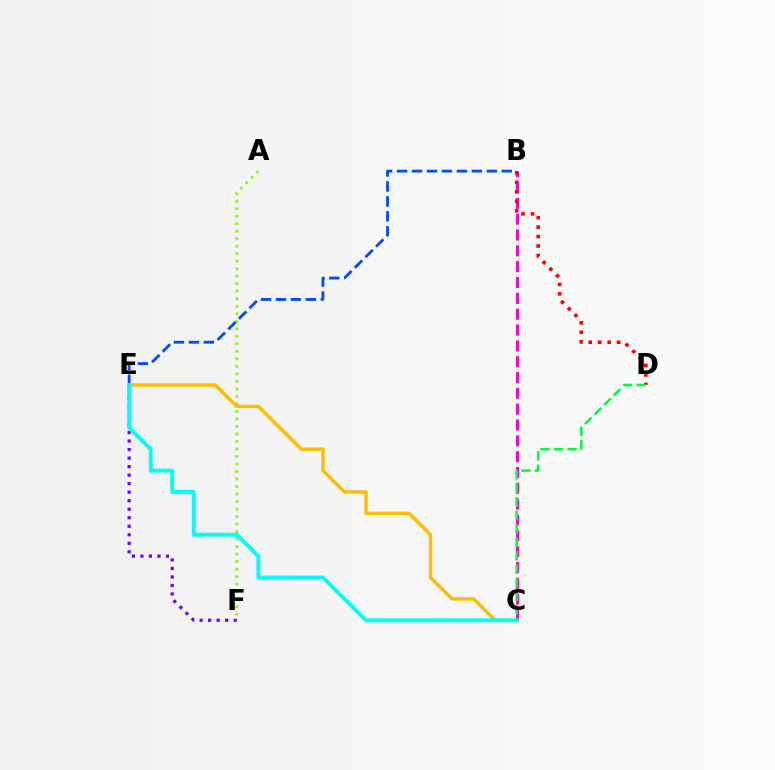{('A', 'F'): [{'color': '#84ff00', 'line_style': 'dotted', 'thickness': 2.04}], ('B', 'C'): [{'color': '#ff00cf', 'line_style': 'dashed', 'thickness': 2.15}], ('B', 'D'): [{'color': '#ff0000', 'line_style': 'dotted', 'thickness': 2.57}], ('E', 'F'): [{'color': '#7200ff', 'line_style': 'dotted', 'thickness': 2.32}], ('B', 'E'): [{'color': '#004bff', 'line_style': 'dashed', 'thickness': 2.03}], ('C', 'E'): [{'color': '#ffbd00', 'line_style': 'solid', 'thickness': 2.44}, {'color': '#00fff6', 'line_style': 'solid', 'thickness': 2.8}], ('C', 'D'): [{'color': '#00ff39', 'line_style': 'dashed', 'thickness': 1.84}]}